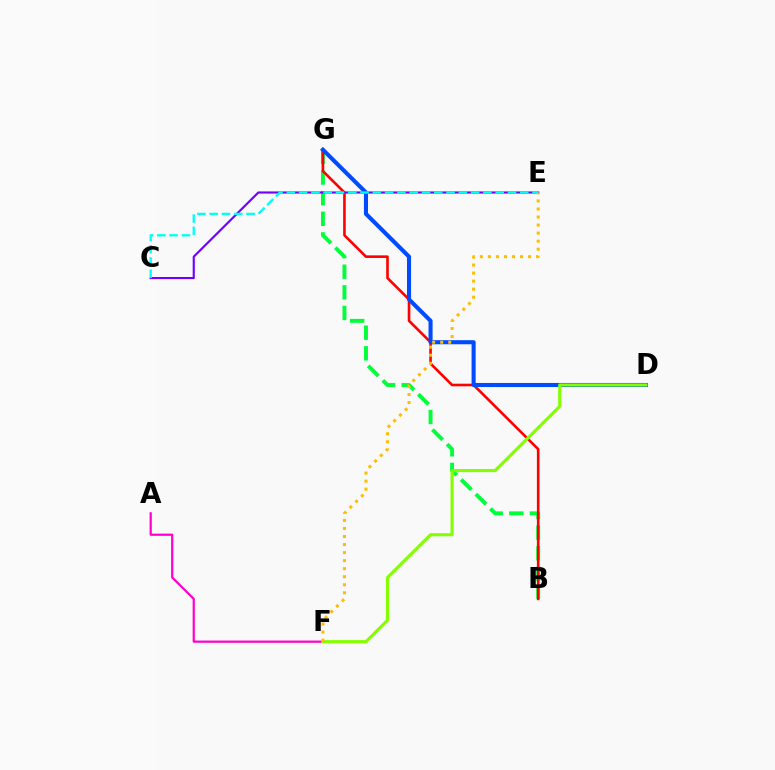{('B', 'G'): [{'color': '#00ff39', 'line_style': 'dashed', 'thickness': 2.8}, {'color': '#ff0000', 'line_style': 'solid', 'thickness': 1.88}], ('A', 'F'): [{'color': '#ff00cf', 'line_style': 'solid', 'thickness': 1.6}], ('C', 'E'): [{'color': '#7200ff', 'line_style': 'solid', 'thickness': 1.54}, {'color': '#00fff6', 'line_style': 'dashed', 'thickness': 1.67}], ('D', 'G'): [{'color': '#004bff', 'line_style': 'solid', 'thickness': 2.93}], ('D', 'F'): [{'color': '#84ff00', 'line_style': 'solid', 'thickness': 2.25}], ('E', 'F'): [{'color': '#ffbd00', 'line_style': 'dotted', 'thickness': 2.19}]}